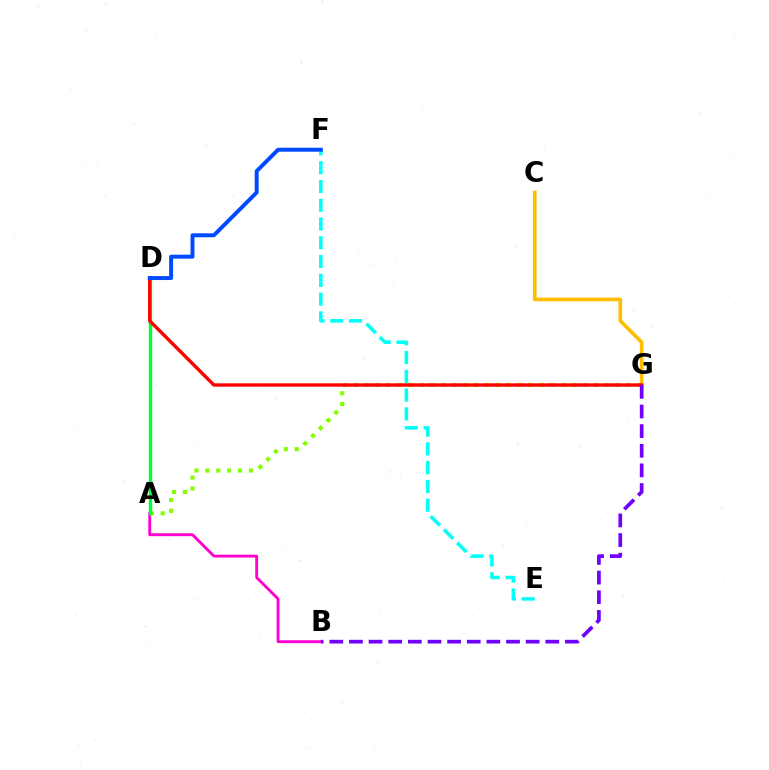{('E', 'F'): [{'color': '#00fff6', 'line_style': 'dashed', 'thickness': 2.55}], ('C', 'G'): [{'color': '#ffbd00', 'line_style': 'solid', 'thickness': 2.63}], ('A', 'B'): [{'color': '#ff00cf', 'line_style': 'solid', 'thickness': 2.06}], ('A', 'G'): [{'color': '#84ff00', 'line_style': 'dotted', 'thickness': 2.97}], ('A', 'D'): [{'color': '#00ff39', 'line_style': 'solid', 'thickness': 2.44}], ('D', 'G'): [{'color': '#ff0000', 'line_style': 'solid', 'thickness': 2.43}], ('D', 'F'): [{'color': '#004bff', 'line_style': 'solid', 'thickness': 2.85}], ('B', 'G'): [{'color': '#7200ff', 'line_style': 'dashed', 'thickness': 2.67}]}